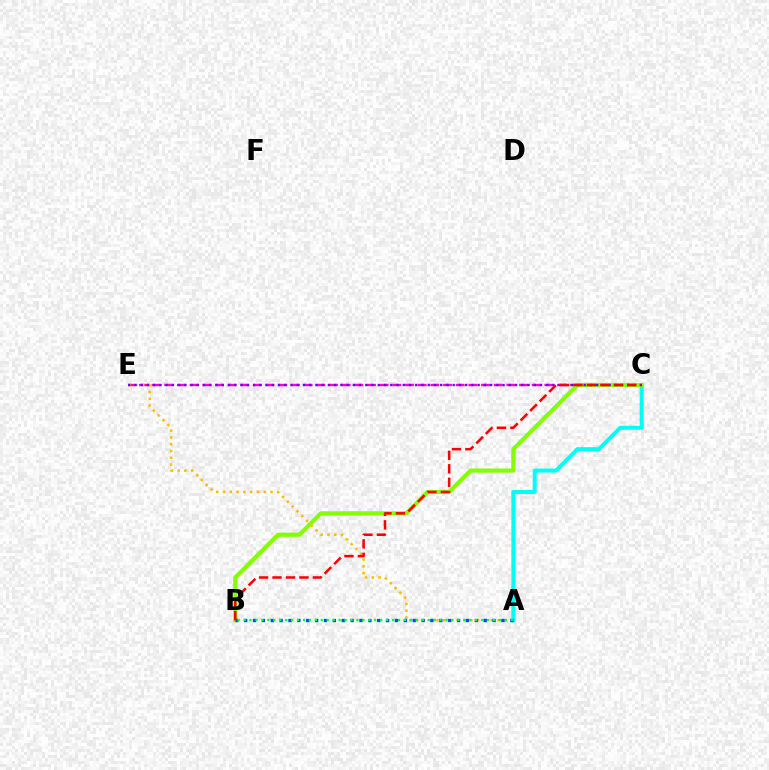{('C', 'E'): [{'color': '#ff00cf', 'line_style': 'dashed', 'thickness': 1.72}, {'color': '#7200ff', 'line_style': 'dotted', 'thickness': 1.69}], ('A', 'C'): [{'color': '#00fff6', 'line_style': 'solid', 'thickness': 2.88}], ('B', 'C'): [{'color': '#84ff00', 'line_style': 'solid', 'thickness': 3.0}, {'color': '#ff0000', 'line_style': 'dashed', 'thickness': 1.83}], ('A', 'E'): [{'color': '#ffbd00', 'line_style': 'dotted', 'thickness': 1.84}], ('A', 'B'): [{'color': '#004bff', 'line_style': 'dotted', 'thickness': 2.41}, {'color': '#00ff39', 'line_style': 'dotted', 'thickness': 1.61}]}